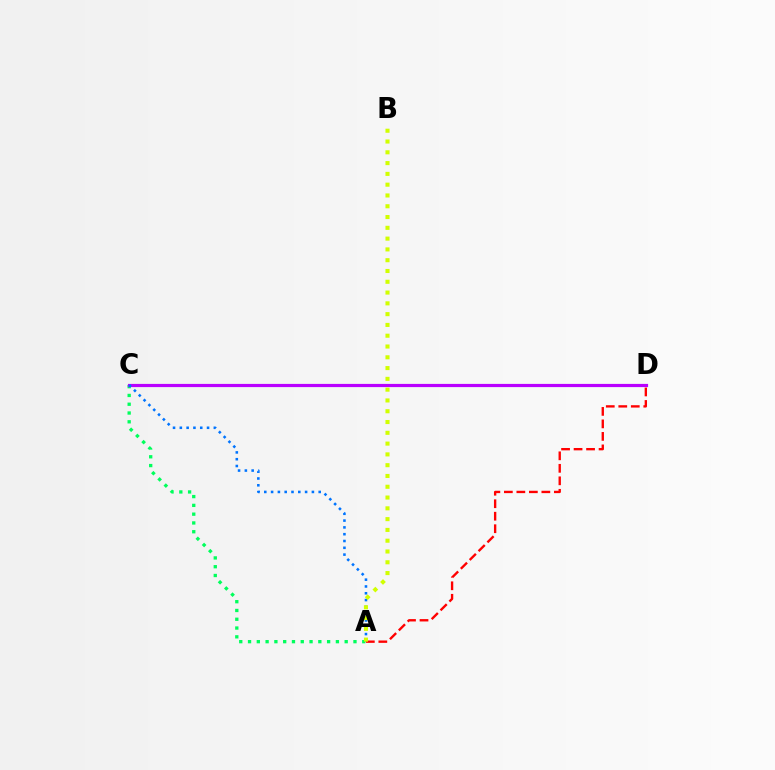{('A', 'C'): [{'color': '#00ff5c', 'line_style': 'dotted', 'thickness': 2.39}, {'color': '#0074ff', 'line_style': 'dotted', 'thickness': 1.85}], ('C', 'D'): [{'color': '#b900ff', 'line_style': 'solid', 'thickness': 2.3}], ('A', 'D'): [{'color': '#ff0000', 'line_style': 'dashed', 'thickness': 1.7}], ('A', 'B'): [{'color': '#d1ff00', 'line_style': 'dotted', 'thickness': 2.93}]}